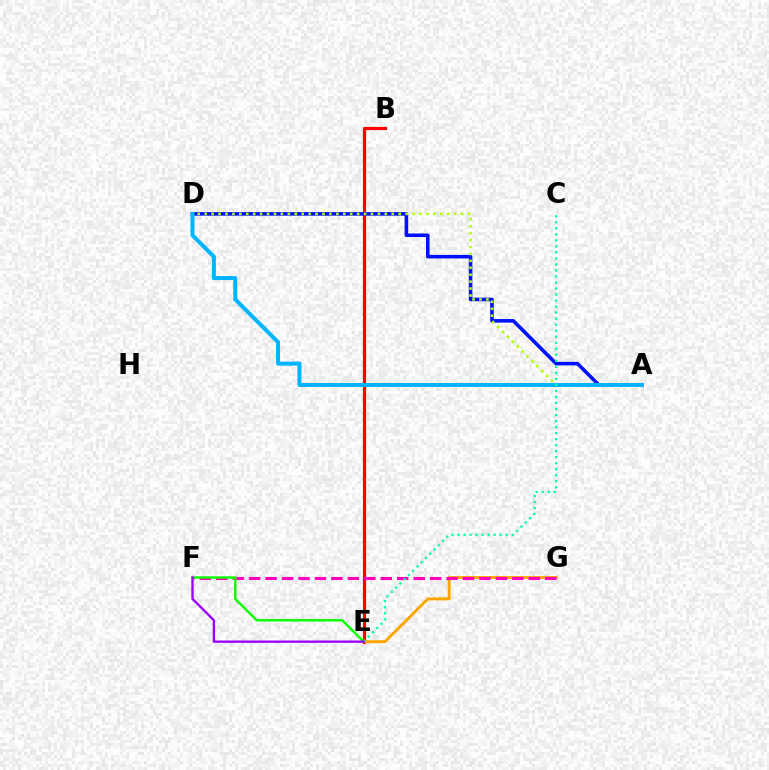{('B', 'E'): [{'color': '#ff0000', 'line_style': 'solid', 'thickness': 2.3}], ('A', 'D'): [{'color': '#0010ff', 'line_style': 'solid', 'thickness': 2.57}, {'color': '#b3ff00', 'line_style': 'dotted', 'thickness': 1.88}, {'color': '#00b5ff', 'line_style': 'solid', 'thickness': 2.88}], ('E', 'G'): [{'color': '#ffa500', 'line_style': 'solid', 'thickness': 2.09}], ('F', 'G'): [{'color': '#ff00bd', 'line_style': 'dashed', 'thickness': 2.23}], ('E', 'F'): [{'color': '#08ff00', 'line_style': 'solid', 'thickness': 1.73}, {'color': '#9b00ff', 'line_style': 'solid', 'thickness': 1.67}], ('C', 'E'): [{'color': '#00ff9d', 'line_style': 'dotted', 'thickness': 1.64}]}